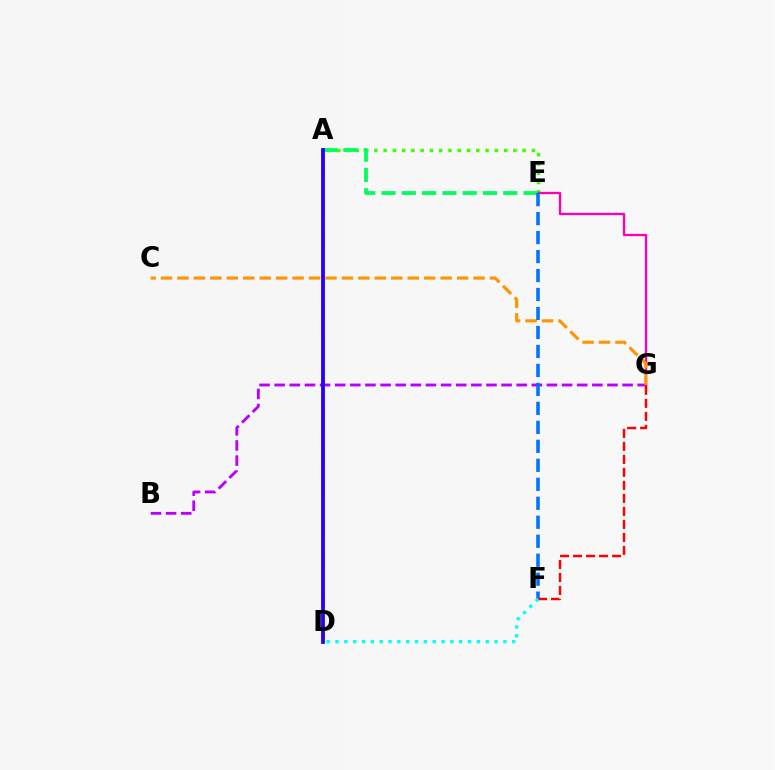{('B', 'G'): [{'color': '#b900ff', 'line_style': 'dashed', 'thickness': 2.05}], ('A', 'E'): [{'color': '#3dff00', 'line_style': 'dotted', 'thickness': 2.52}, {'color': '#00ff5c', 'line_style': 'dashed', 'thickness': 2.76}], ('E', 'G'): [{'color': '#ff00ac', 'line_style': 'solid', 'thickness': 1.67}], ('C', 'G'): [{'color': '#ff9400', 'line_style': 'dashed', 'thickness': 2.23}], ('E', 'F'): [{'color': '#0074ff', 'line_style': 'dashed', 'thickness': 2.58}], ('A', 'D'): [{'color': '#d1ff00', 'line_style': 'dotted', 'thickness': 2.8}, {'color': '#2500ff', 'line_style': 'solid', 'thickness': 2.74}], ('F', 'G'): [{'color': '#ff0000', 'line_style': 'dashed', 'thickness': 1.77}], ('D', 'F'): [{'color': '#00fff6', 'line_style': 'dotted', 'thickness': 2.4}]}